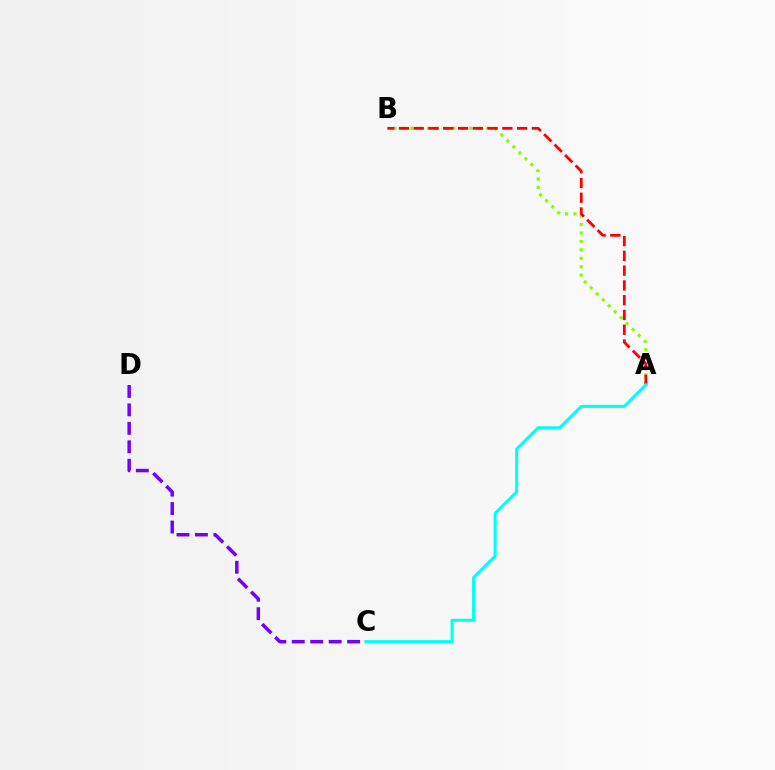{('A', 'B'): [{'color': '#84ff00', 'line_style': 'dotted', 'thickness': 2.29}, {'color': '#ff0000', 'line_style': 'dashed', 'thickness': 2.01}], ('C', 'D'): [{'color': '#7200ff', 'line_style': 'dashed', 'thickness': 2.51}], ('A', 'C'): [{'color': '#00fff6', 'line_style': 'solid', 'thickness': 2.2}]}